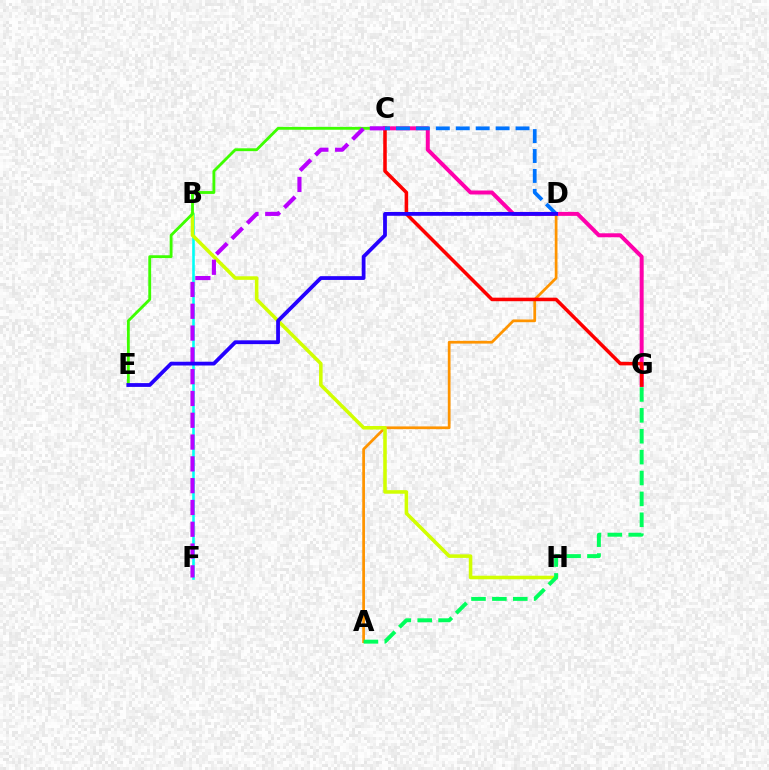{('B', 'F'): [{'color': '#00fff6', 'line_style': 'solid', 'thickness': 1.86}], ('C', 'G'): [{'color': '#ff00ac', 'line_style': 'solid', 'thickness': 2.86}, {'color': '#ff0000', 'line_style': 'solid', 'thickness': 2.55}], ('A', 'D'): [{'color': '#ff9400', 'line_style': 'solid', 'thickness': 1.97}], ('B', 'H'): [{'color': '#d1ff00', 'line_style': 'solid', 'thickness': 2.56}], ('C', 'E'): [{'color': '#3dff00', 'line_style': 'solid', 'thickness': 2.05}], ('C', 'F'): [{'color': '#b900ff', 'line_style': 'dashed', 'thickness': 2.96}], ('A', 'G'): [{'color': '#00ff5c', 'line_style': 'dashed', 'thickness': 2.84}], ('C', 'D'): [{'color': '#0074ff', 'line_style': 'dashed', 'thickness': 2.71}], ('D', 'E'): [{'color': '#2500ff', 'line_style': 'solid', 'thickness': 2.73}]}